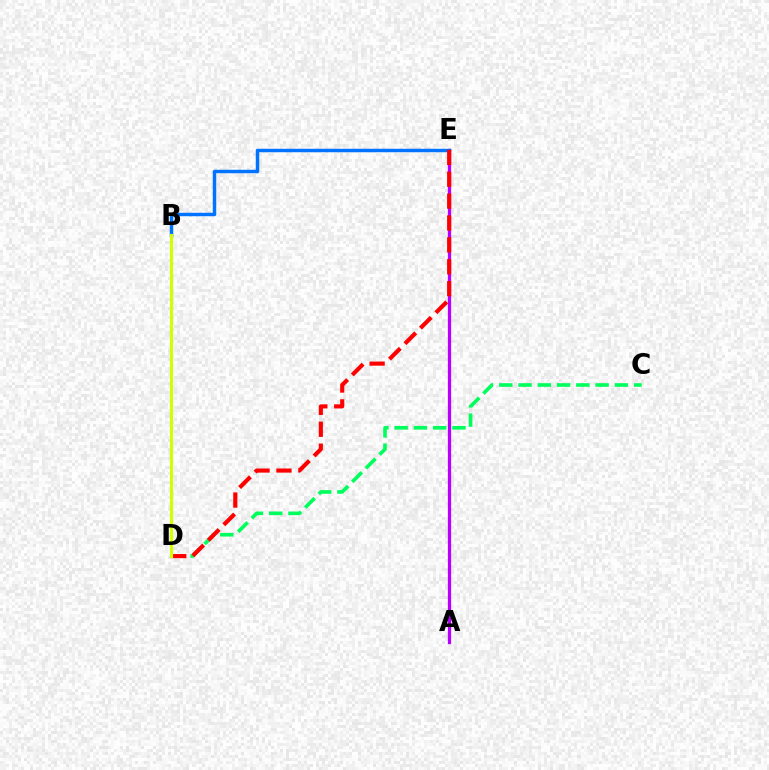{('C', 'D'): [{'color': '#00ff5c', 'line_style': 'dashed', 'thickness': 2.62}], ('A', 'E'): [{'color': '#b900ff', 'line_style': 'solid', 'thickness': 2.35}], ('B', 'E'): [{'color': '#0074ff', 'line_style': 'solid', 'thickness': 2.49}], ('D', 'E'): [{'color': '#ff0000', 'line_style': 'dashed', 'thickness': 2.97}], ('B', 'D'): [{'color': '#d1ff00', 'line_style': 'solid', 'thickness': 2.25}]}